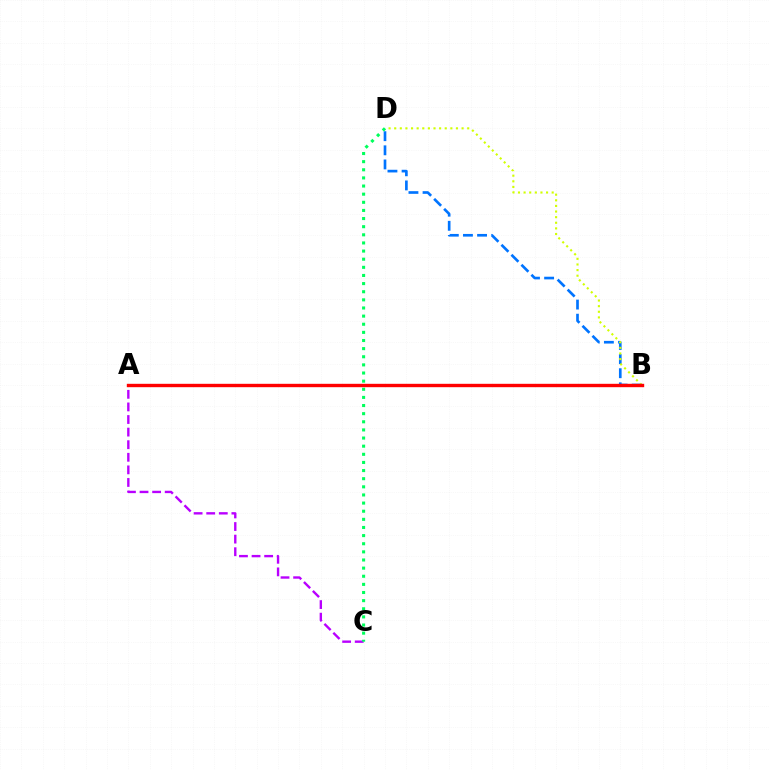{('A', 'C'): [{'color': '#b900ff', 'line_style': 'dashed', 'thickness': 1.71}], ('B', 'D'): [{'color': '#0074ff', 'line_style': 'dashed', 'thickness': 1.92}, {'color': '#d1ff00', 'line_style': 'dotted', 'thickness': 1.53}], ('C', 'D'): [{'color': '#00ff5c', 'line_style': 'dotted', 'thickness': 2.21}], ('A', 'B'): [{'color': '#ff0000', 'line_style': 'solid', 'thickness': 2.44}]}